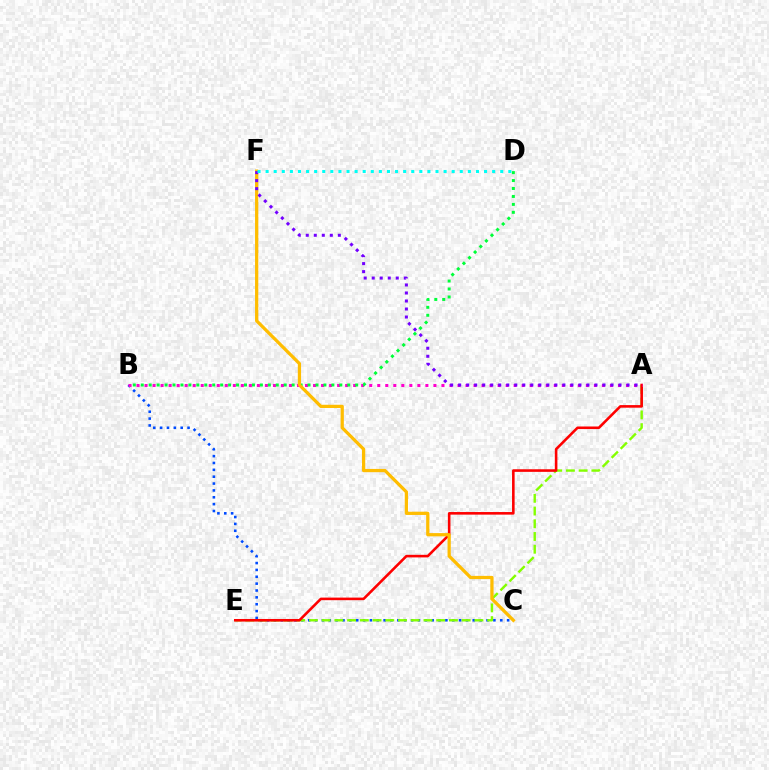{('B', 'C'): [{'color': '#004bff', 'line_style': 'dotted', 'thickness': 1.86}], ('A', 'E'): [{'color': '#84ff00', 'line_style': 'dashed', 'thickness': 1.73}, {'color': '#ff0000', 'line_style': 'solid', 'thickness': 1.87}], ('A', 'B'): [{'color': '#ff00cf', 'line_style': 'dotted', 'thickness': 2.18}], ('B', 'D'): [{'color': '#00ff39', 'line_style': 'dotted', 'thickness': 2.16}], ('C', 'F'): [{'color': '#ffbd00', 'line_style': 'solid', 'thickness': 2.34}], ('A', 'F'): [{'color': '#7200ff', 'line_style': 'dotted', 'thickness': 2.18}], ('D', 'F'): [{'color': '#00fff6', 'line_style': 'dotted', 'thickness': 2.2}]}